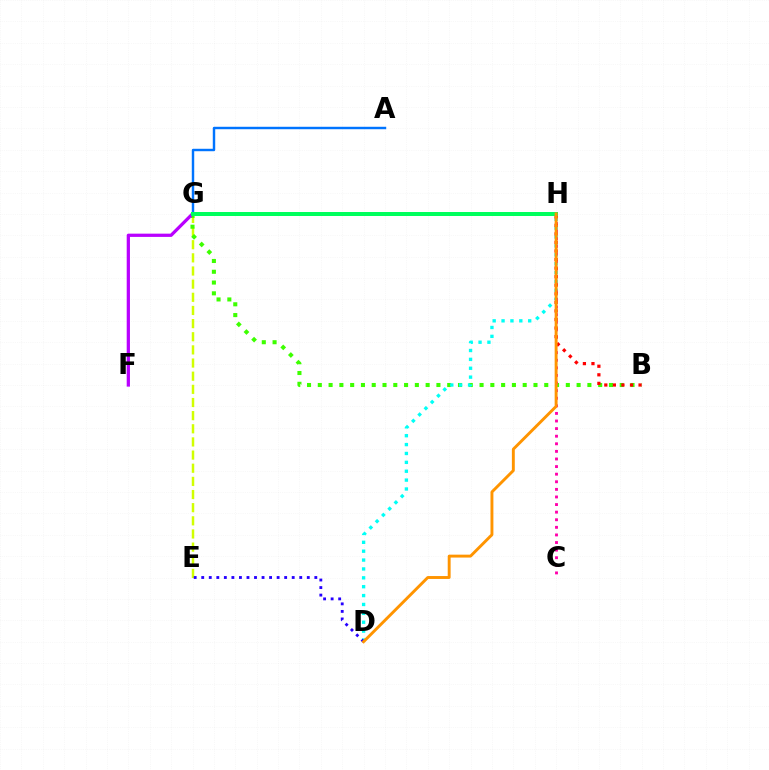{('E', 'G'): [{'color': '#d1ff00', 'line_style': 'dashed', 'thickness': 1.79}], ('B', 'G'): [{'color': '#3dff00', 'line_style': 'dotted', 'thickness': 2.93}], ('A', 'G'): [{'color': '#0074ff', 'line_style': 'solid', 'thickness': 1.75}], ('F', 'G'): [{'color': '#b900ff', 'line_style': 'solid', 'thickness': 2.34}], ('D', 'H'): [{'color': '#00fff6', 'line_style': 'dotted', 'thickness': 2.41}, {'color': '#ff9400', 'line_style': 'solid', 'thickness': 2.09}], ('C', 'H'): [{'color': '#ff00ac', 'line_style': 'dotted', 'thickness': 2.06}], ('B', 'H'): [{'color': '#ff0000', 'line_style': 'dotted', 'thickness': 2.33}], ('D', 'E'): [{'color': '#2500ff', 'line_style': 'dotted', 'thickness': 2.05}], ('G', 'H'): [{'color': '#00ff5c', 'line_style': 'solid', 'thickness': 2.87}]}